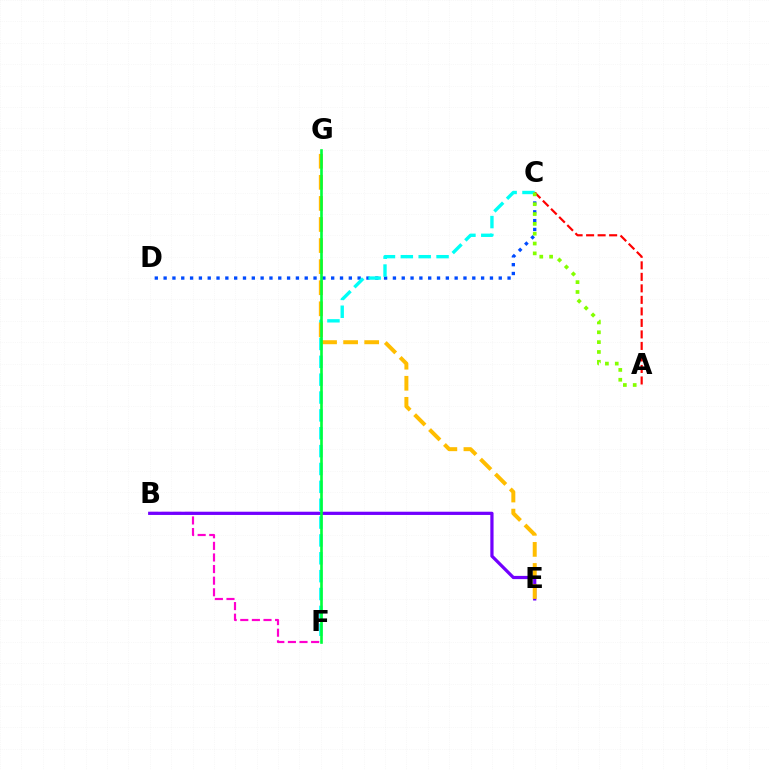{('C', 'D'): [{'color': '#004bff', 'line_style': 'dotted', 'thickness': 2.4}], ('B', 'F'): [{'color': '#ff00cf', 'line_style': 'dashed', 'thickness': 1.58}], ('C', 'F'): [{'color': '#00fff6', 'line_style': 'dashed', 'thickness': 2.43}], ('A', 'C'): [{'color': '#ff0000', 'line_style': 'dashed', 'thickness': 1.56}, {'color': '#84ff00', 'line_style': 'dotted', 'thickness': 2.67}], ('B', 'E'): [{'color': '#7200ff', 'line_style': 'solid', 'thickness': 2.32}], ('E', 'G'): [{'color': '#ffbd00', 'line_style': 'dashed', 'thickness': 2.86}], ('F', 'G'): [{'color': '#00ff39', 'line_style': 'solid', 'thickness': 1.89}]}